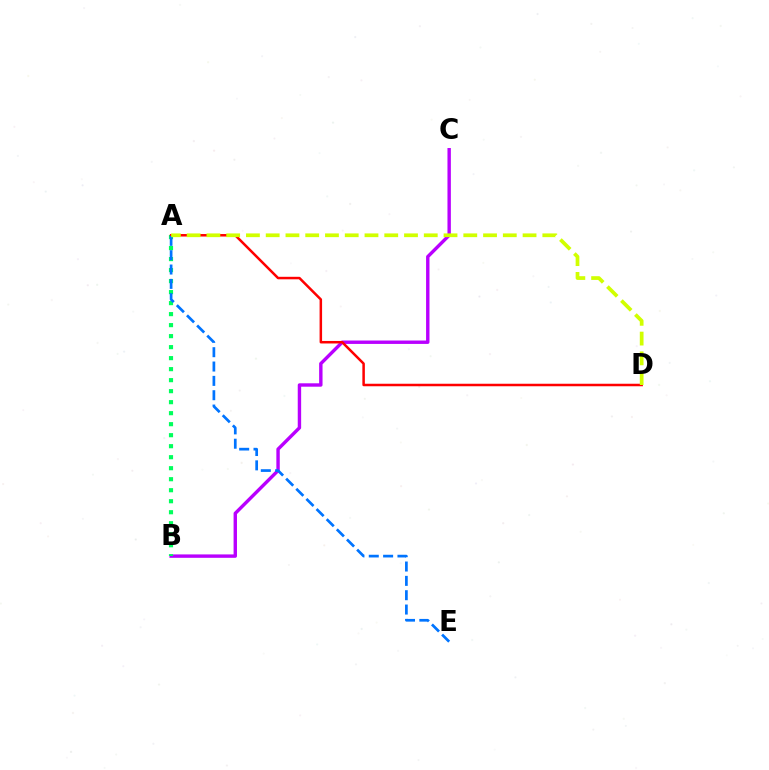{('B', 'C'): [{'color': '#b900ff', 'line_style': 'solid', 'thickness': 2.45}], ('A', 'B'): [{'color': '#00ff5c', 'line_style': 'dotted', 'thickness': 2.99}], ('A', 'D'): [{'color': '#ff0000', 'line_style': 'solid', 'thickness': 1.8}, {'color': '#d1ff00', 'line_style': 'dashed', 'thickness': 2.68}], ('A', 'E'): [{'color': '#0074ff', 'line_style': 'dashed', 'thickness': 1.95}]}